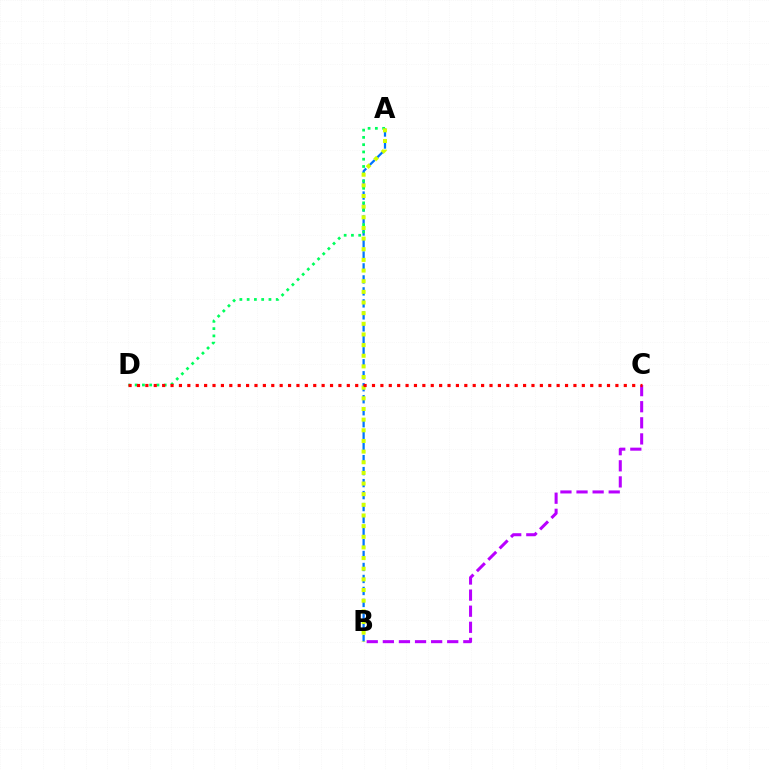{('A', 'B'): [{'color': '#0074ff', 'line_style': 'dashed', 'thickness': 1.63}, {'color': '#d1ff00', 'line_style': 'dotted', 'thickness': 2.89}], ('A', 'D'): [{'color': '#00ff5c', 'line_style': 'dotted', 'thickness': 1.98}], ('B', 'C'): [{'color': '#b900ff', 'line_style': 'dashed', 'thickness': 2.19}], ('C', 'D'): [{'color': '#ff0000', 'line_style': 'dotted', 'thickness': 2.28}]}